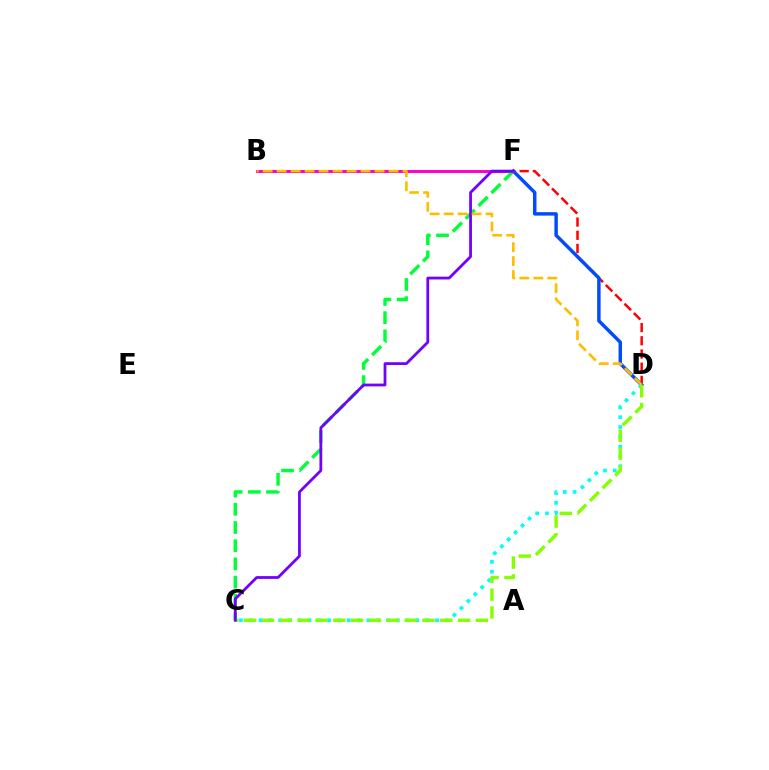{('D', 'F'): [{'color': '#ff0000', 'line_style': 'dashed', 'thickness': 1.79}, {'color': '#004bff', 'line_style': 'solid', 'thickness': 2.48}], ('C', 'F'): [{'color': '#00ff39', 'line_style': 'dashed', 'thickness': 2.47}, {'color': '#7200ff', 'line_style': 'solid', 'thickness': 2.0}], ('C', 'D'): [{'color': '#00fff6', 'line_style': 'dotted', 'thickness': 2.66}, {'color': '#84ff00', 'line_style': 'dashed', 'thickness': 2.42}], ('B', 'F'): [{'color': '#ff00cf', 'line_style': 'solid', 'thickness': 2.14}], ('B', 'D'): [{'color': '#ffbd00', 'line_style': 'dashed', 'thickness': 1.9}]}